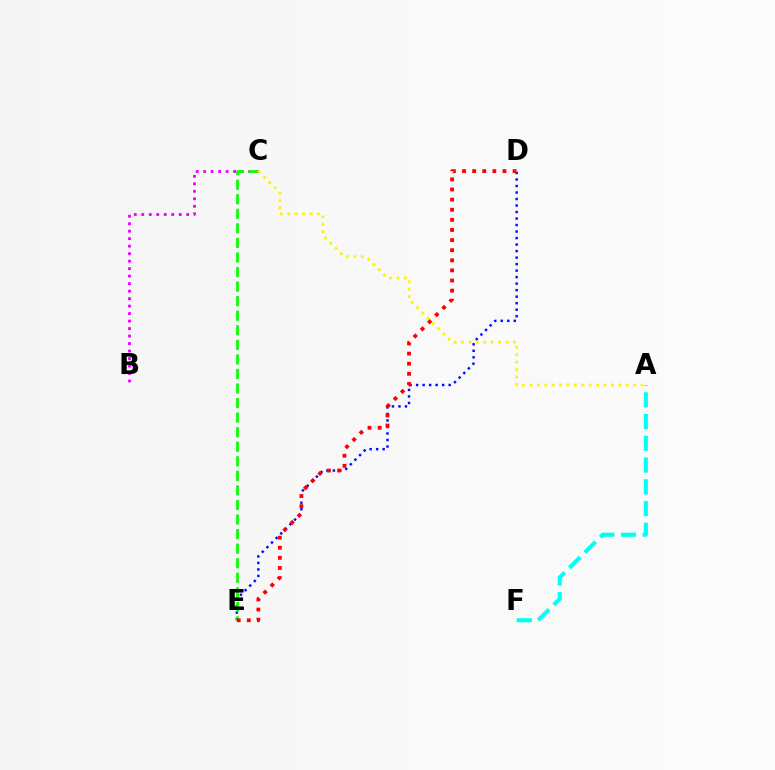{('B', 'C'): [{'color': '#ee00ff', 'line_style': 'dotted', 'thickness': 2.04}], ('D', 'E'): [{'color': '#0010ff', 'line_style': 'dotted', 'thickness': 1.77}, {'color': '#ff0000', 'line_style': 'dotted', 'thickness': 2.75}], ('C', 'E'): [{'color': '#08ff00', 'line_style': 'dashed', 'thickness': 1.98}], ('A', 'F'): [{'color': '#00fff6', 'line_style': 'dashed', 'thickness': 2.95}], ('A', 'C'): [{'color': '#fcf500', 'line_style': 'dotted', 'thickness': 2.01}]}